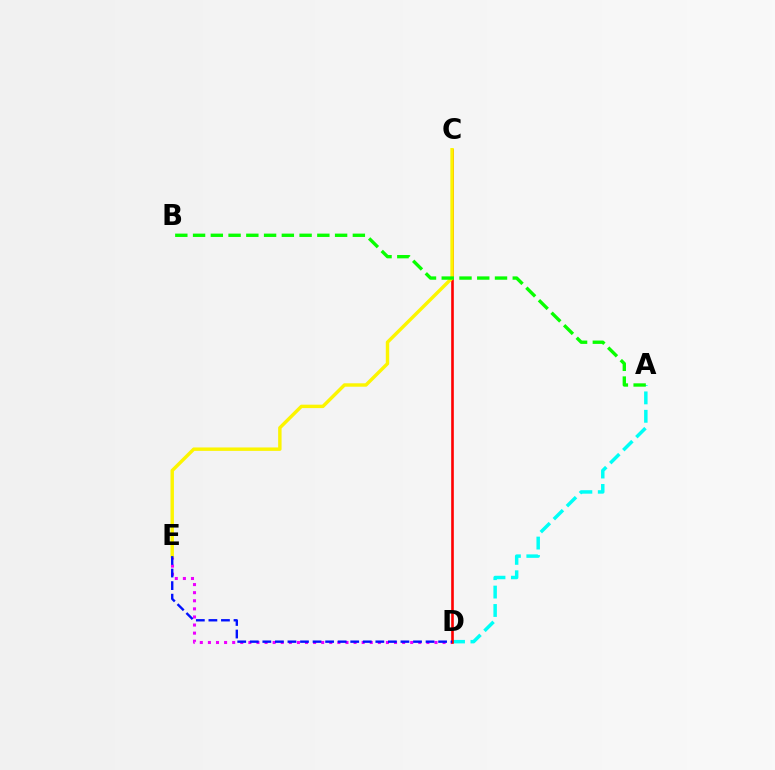{('A', 'D'): [{'color': '#00fff6', 'line_style': 'dashed', 'thickness': 2.5}], ('D', 'E'): [{'color': '#ee00ff', 'line_style': 'dotted', 'thickness': 2.2}, {'color': '#0010ff', 'line_style': 'dashed', 'thickness': 1.71}], ('C', 'D'): [{'color': '#ff0000', 'line_style': 'solid', 'thickness': 1.89}], ('C', 'E'): [{'color': '#fcf500', 'line_style': 'solid', 'thickness': 2.46}], ('A', 'B'): [{'color': '#08ff00', 'line_style': 'dashed', 'thickness': 2.41}]}